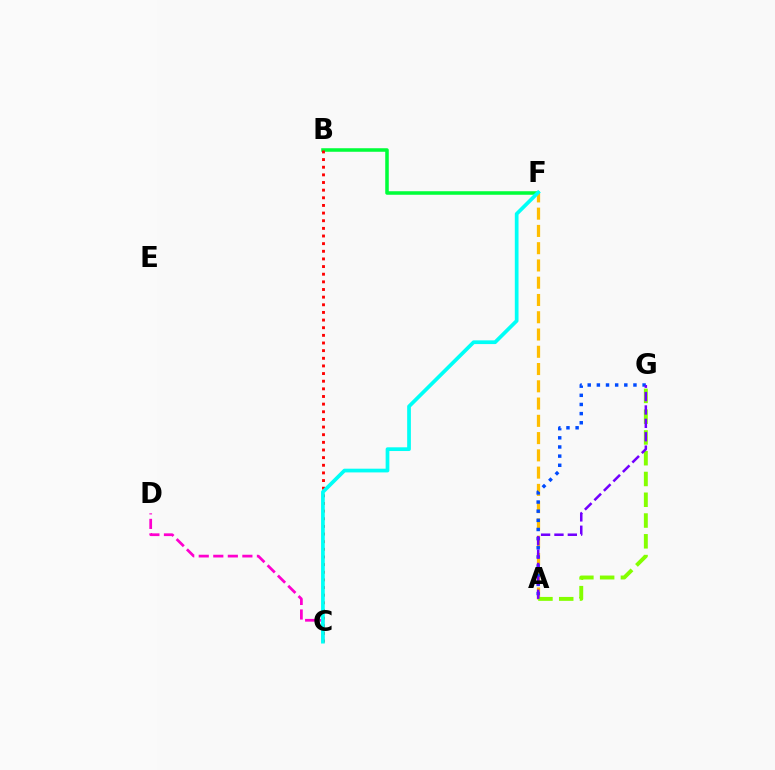{('B', 'F'): [{'color': '#00ff39', 'line_style': 'solid', 'thickness': 2.54}], ('A', 'F'): [{'color': '#ffbd00', 'line_style': 'dashed', 'thickness': 2.35}], ('C', 'D'): [{'color': '#ff00cf', 'line_style': 'dashed', 'thickness': 1.98}], ('B', 'C'): [{'color': '#ff0000', 'line_style': 'dotted', 'thickness': 2.08}], ('A', 'G'): [{'color': '#84ff00', 'line_style': 'dashed', 'thickness': 2.82}, {'color': '#004bff', 'line_style': 'dotted', 'thickness': 2.49}, {'color': '#7200ff', 'line_style': 'dashed', 'thickness': 1.82}], ('C', 'F'): [{'color': '#00fff6', 'line_style': 'solid', 'thickness': 2.68}]}